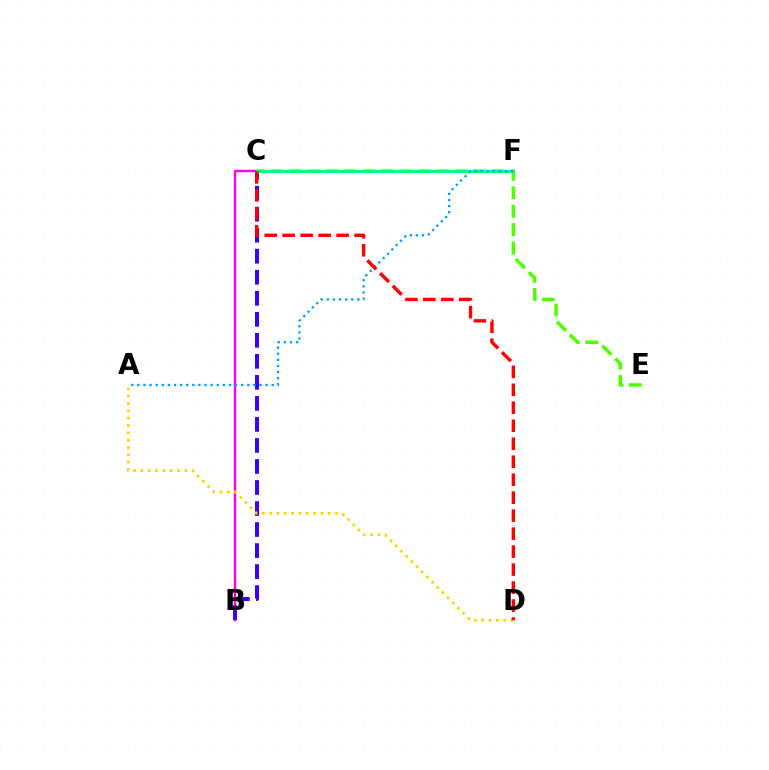{('B', 'C'): [{'color': '#ff00ed', 'line_style': 'solid', 'thickness': 1.78}, {'color': '#3700ff', 'line_style': 'dashed', 'thickness': 2.86}], ('C', 'E'): [{'color': '#4fff00', 'line_style': 'dashed', 'thickness': 2.5}], ('C', 'F'): [{'color': '#00ff86', 'line_style': 'solid', 'thickness': 2.21}], ('A', 'F'): [{'color': '#009eff', 'line_style': 'dotted', 'thickness': 1.66}], ('A', 'D'): [{'color': '#ffd500', 'line_style': 'dotted', 'thickness': 1.99}], ('C', 'D'): [{'color': '#ff0000', 'line_style': 'dashed', 'thickness': 2.44}]}